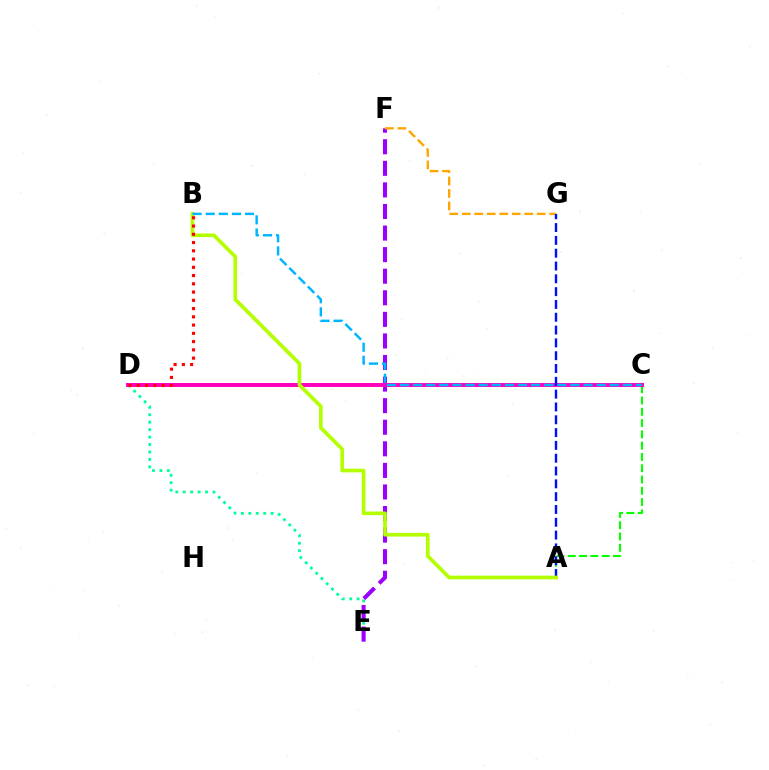{('D', 'E'): [{'color': '#00ff9d', 'line_style': 'dotted', 'thickness': 2.02}], ('A', 'C'): [{'color': '#08ff00', 'line_style': 'dashed', 'thickness': 1.53}], ('E', 'F'): [{'color': '#9b00ff', 'line_style': 'dashed', 'thickness': 2.93}], ('F', 'G'): [{'color': '#ffa500', 'line_style': 'dashed', 'thickness': 1.7}], ('C', 'D'): [{'color': '#ff00bd', 'line_style': 'solid', 'thickness': 2.85}], ('A', 'G'): [{'color': '#0010ff', 'line_style': 'dashed', 'thickness': 1.74}], ('A', 'B'): [{'color': '#b3ff00', 'line_style': 'solid', 'thickness': 2.65}], ('B', 'C'): [{'color': '#00b5ff', 'line_style': 'dashed', 'thickness': 1.78}], ('B', 'D'): [{'color': '#ff0000', 'line_style': 'dotted', 'thickness': 2.24}]}